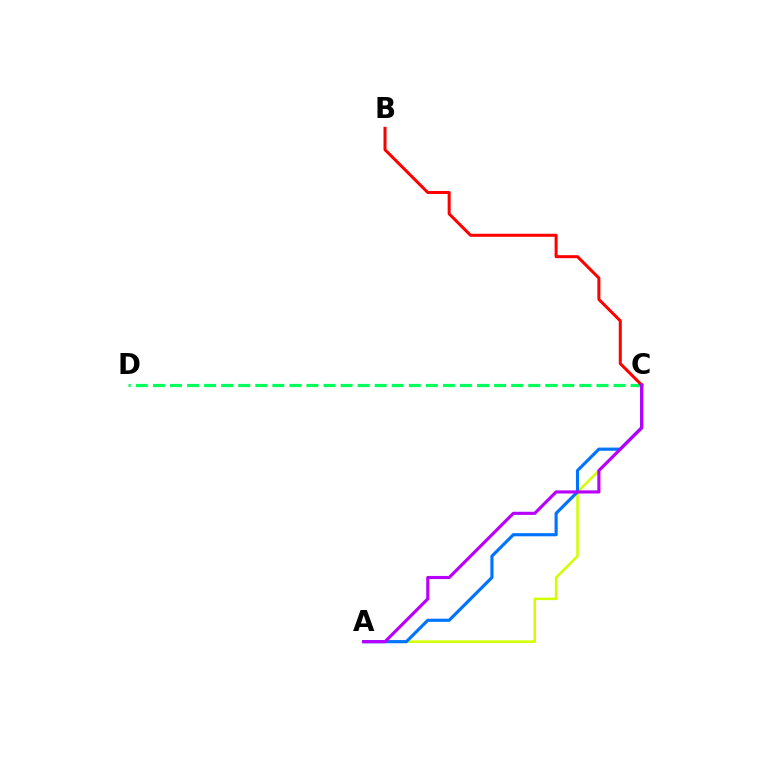{('A', 'C'): [{'color': '#d1ff00', 'line_style': 'solid', 'thickness': 1.82}, {'color': '#0074ff', 'line_style': 'solid', 'thickness': 2.27}, {'color': '#b900ff', 'line_style': 'solid', 'thickness': 2.26}], ('C', 'D'): [{'color': '#00ff5c', 'line_style': 'dashed', 'thickness': 2.32}], ('B', 'C'): [{'color': '#ff0000', 'line_style': 'solid', 'thickness': 2.17}]}